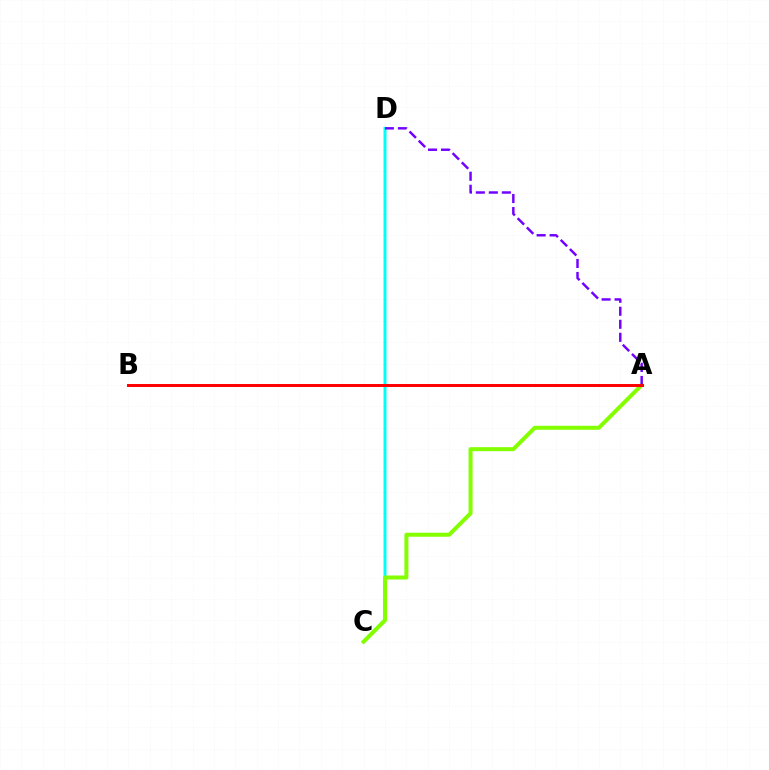{('C', 'D'): [{'color': '#00fff6', 'line_style': 'solid', 'thickness': 2.14}], ('A', 'C'): [{'color': '#84ff00', 'line_style': 'solid', 'thickness': 2.89}], ('A', 'D'): [{'color': '#7200ff', 'line_style': 'dashed', 'thickness': 1.77}], ('A', 'B'): [{'color': '#ff0000', 'line_style': 'solid', 'thickness': 2.14}]}